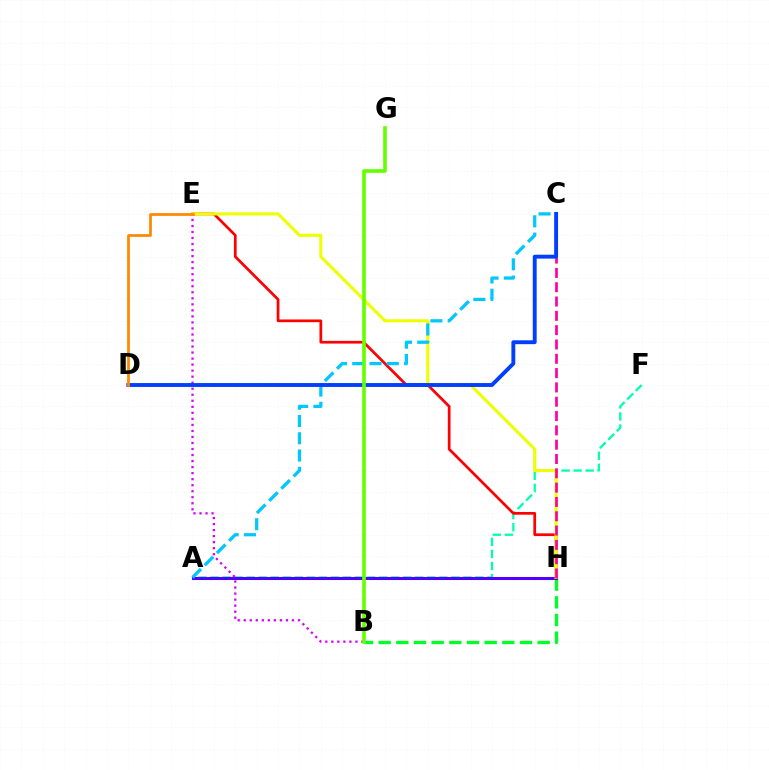{('A', 'F'): [{'color': '#00ffaf', 'line_style': 'dashed', 'thickness': 1.64}], ('B', 'H'): [{'color': '#00ff27', 'line_style': 'dashed', 'thickness': 2.4}], ('A', 'H'): [{'color': '#4f00ff', 'line_style': 'solid', 'thickness': 2.21}], ('E', 'H'): [{'color': '#ff0000', 'line_style': 'solid', 'thickness': 1.96}, {'color': '#eeff00', 'line_style': 'solid', 'thickness': 2.22}], ('A', 'C'): [{'color': '#00c7ff', 'line_style': 'dashed', 'thickness': 2.35}], ('B', 'E'): [{'color': '#d600ff', 'line_style': 'dotted', 'thickness': 1.64}], ('C', 'H'): [{'color': '#ff00a0', 'line_style': 'dashed', 'thickness': 1.94}], ('C', 'D'): [{'color': '#003fff', 'line_style': 'solid', 'thickness': 2.8}], ('B', 'G'): [{'color': '#66ff00', 'line_style': 'solid', 'thickness': 2.62}], ('D', 'E'): [{'color': '#ff8800', 'line_style': 'solid', 'thickness': 1.96}]}